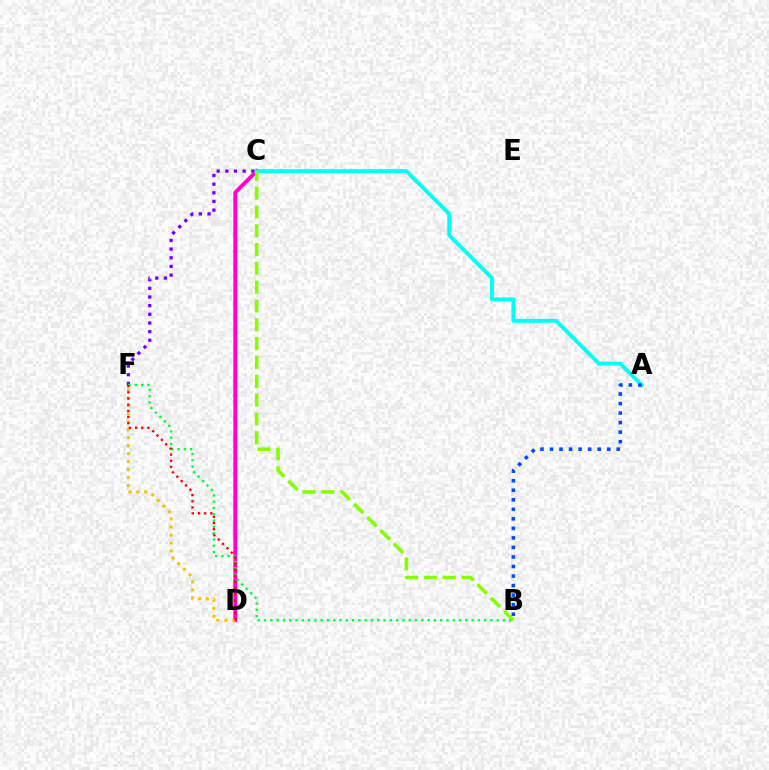{('C', 'F'): [{'color': '#7200ff', 'line_style': 'dotted', 'thickness': 2.35}], ('C', 'D'): [{'color': '#ff00cf', 'line_style': 'solid', 'thickness': 2.8}], ('D', 'F'): [{'color': '#ffbd00', 'line_style': 'dotted', 'thickness': 2.16}, {'color': '#ff0000', 'line_style': 'dotted', 'thickness': 1.68}], ('B', 'F'): [{'color': '#00ff39', 'line_style': 'dotted', 'thickness': 1.71}], ('A', 'C'): [{'color': '#00fff6', 'line_style': 'solid', 'thickness': 2.79}], ('B', 'C'): [{'color': '#84ff00', 'line_style': 'dashed', 'thickness': 2.56}], ('A', 'B'): [{'color': '#004bff', 'line_style': 'dotted', 'thickness': 2.59}]}